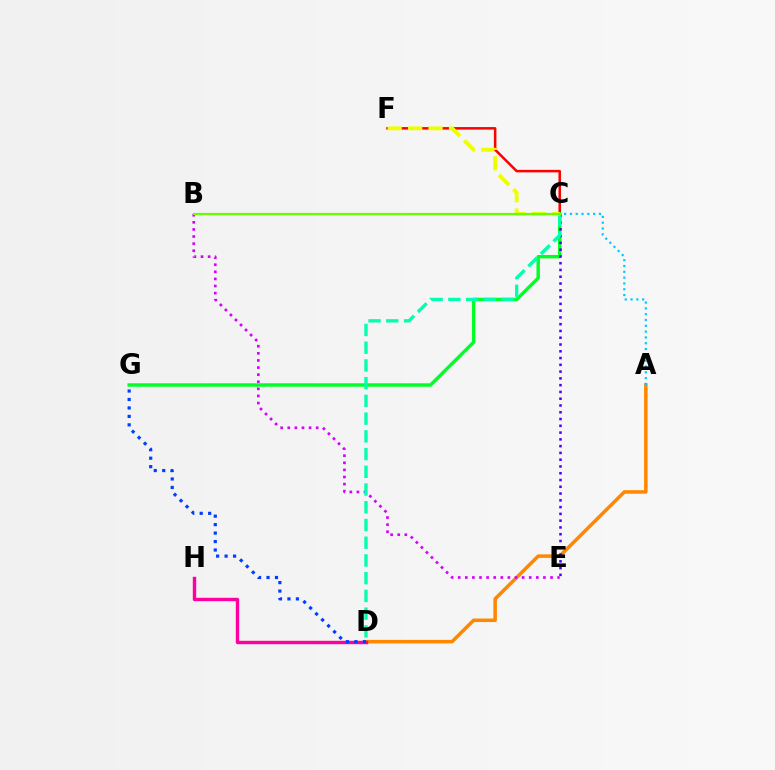{('C', 'F'): [{'color': '#ff0000', 'line_style': 'solid', 'thickness': 1.81}, {'color': '#eeff00', 'line_style': 'dashed', 'thickness': 2.78}], ('A', 'D'): [{'color': '#ff8800', 'line_style': 'solid', 'thickness': 2.54}], ('B', 'E'): [{'color': '#d600ff', 'line_style': 'dotted', 'thickness': 1.93}], ('D', 'H'): [{'color': '#ff00a0', 'line_style': 'solid', 'thickness': 2.44}], ('C', 'G'): [{'color': '#00ff27', 'line_style': 'solid', 'thickness': 2.47}], ('A', 'C'): [{'color': '#00c7ff', 'line_style': 'dotted', 'thickness': 1.58}], ('C', 'E'): [{'color': '#4f00ff', 'line_style': 'dotted', 'thickness': 1.84}], ('C', 'D'): [{'color': '#00ffaf', 'line_style': 'dashed', 'thickness': 2.41}], ('B', 'C'): [{'color': '#66ff00', 'line_style': 'solid', 'thickness': 1.59}], ('D', 'G'): [{'color': '#003fff', 'line_style': 'dotted', 'thickness': 2.3}]}